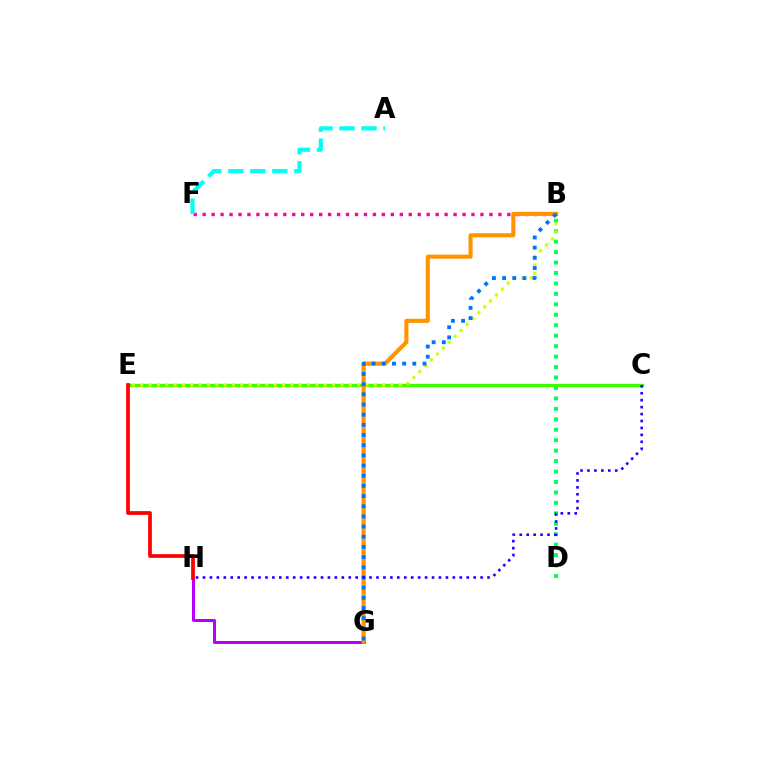{('B', 'D'): [{'color': '#00ff5c', 'line_style': 'dotted', 'thickness': 2.84}], ('C', 'E'): [{'color': '#3dff00', 'line_style': 'solid', 'thickness': 2.4}], ('G', 'H'): [{'color': '#b900ff', 'line_style': 'solid', 'thickness': 2.16}], ('B', 'E'): [{'color': '#d1ff00', 'line_style': 'dotted', 'thickness': 2.27}], ('B', 'F'): [{'color': '#ff00ac', 'line_style': 'dotted', 'thickness': 2.43}], ('B', 'G'): [{'color': '#ff9400', 'line_style': 'solid', 'thickness': 2.95}, {'color': '#0074ff', 'line_style': 'dotted', 'thickness': 2.76}], ('E', 'H'): [{'color': '#ff0000', 'line_style': 'solid', 'thickness': 2.69}], ('C', 'H'): [{'color': '#2500ff', 'line_style': 'dotted', 'thickness': 1.89}], ('A', 'F'): [{'color': '#00fff6', 'line_style': 'dashed', 'thickness': 2.99}]}